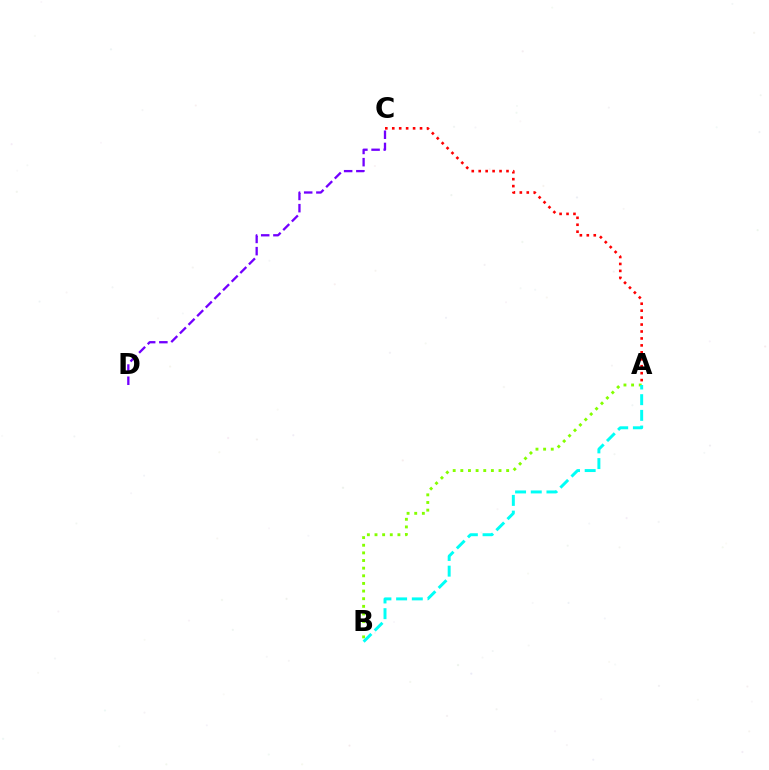{('A', 'B'): [{'color': '#84ff00', 'line_style': 'dotted', 'thickness': 2.07}, {'color': '#00fff6', 'line_style': 'dashed', 'thickness': 2.13}], ('C', 'D'): [{'color': '#7200ff', 'line_style': 'dashed', 'thickness': 1.66}], ('A', 'C'): [{'color': '#ff0000', 'line_style': 'dotted', 'thickness': 1.89}]}